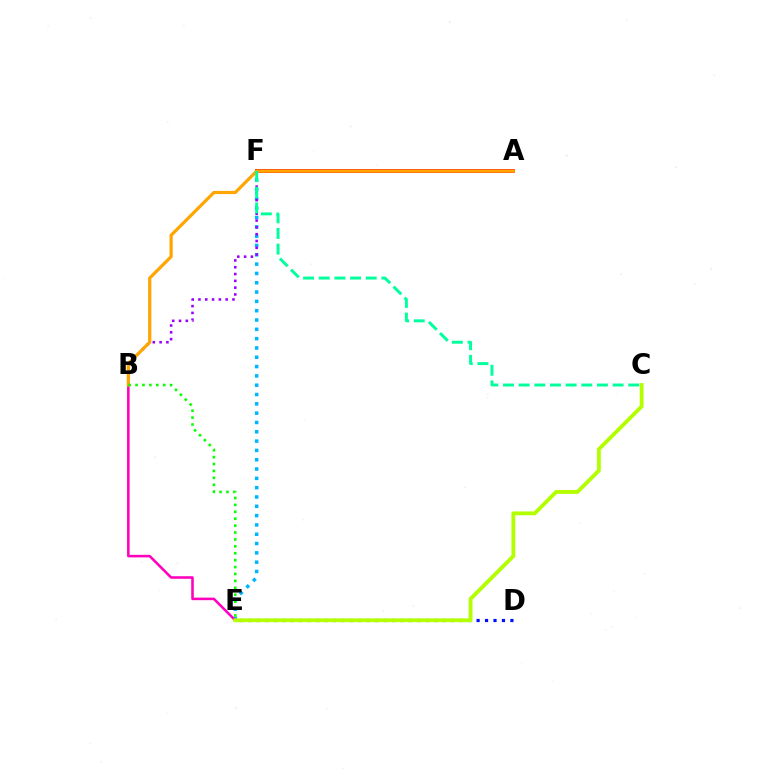{('E', 'F'): [{'color': '#00b5ff', 'line_style': 'dotted', 'thickness': 2.53}], ('B', 'E'): [{'color': '#ff00bd', 'line_style': 'solid', 'thickness': 1.84}, {'color': '#08ff00', 'line_style': 'dotted', 'thickness': 1.88}], ('D', 'E'): [{'color': '#0010ff', 'line_style': 'dotted', 'thickness': 2.3}], ('A', 'F'): [{'color': '#ff0000', 'line_style': 'solid', 'thickness': 2.73}], ('B', 'F'): [{'color': '#9b00ff', 'line_style': 'dotted', 'thickness': 1.85}], ('A', 'B'): [{'color': '#ffa500', 'line_style': 'solid', 'thickness': 2.31}], ('C', 'F'): [{'color': '#00ff9d', 'line_style': 'dashed', 'thickness': 2.13}], ('C', 'E'): [{'color': '#b3ff00', 'line_style': 'solid', 'thickness': 2.76}]}